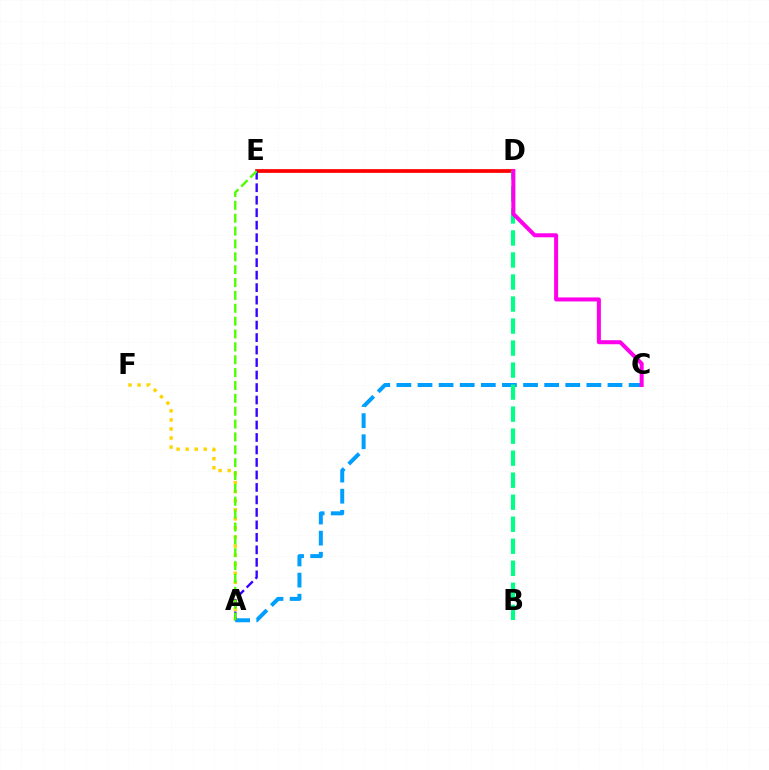{('A', 'F'): [{'color': '#ffd500', 'line_style': 'dotted', 'thickness': 2.46}], ('A', 'C'): [{'color': '#009eff', 'line_style': 'dashed', 'thickness': 2.87}], ('D', 'E'): [{'color': '#ff0000', 'line_style': 'solid', 'thickness': 2.69}], ('A', 'E'): [{'color': '#3700ff', 'line_style': 'dashed', 'thickness': 1.7}, {'color': '#4fff00', 'line_style': 'dashed', 'thickness': 1.75}], ('B', 'D'): [{'color': '#00ff86', 'line_style': 'dashed', 'thickness': 2.99}], ('C', 'D'): [{'color': '#ff00ed', 'line_style': 'solid', 'thickness': 2.89}]}